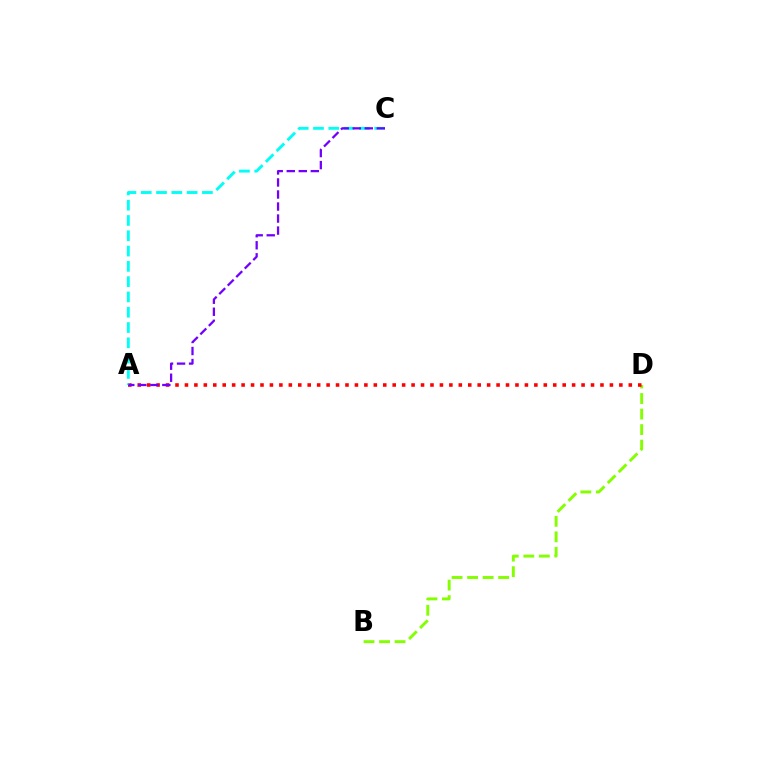{('B', 'D'): [{'color': '#84ff00', 'line_style': 'dashed', 'thickness': 2.11}], ('A', 'D'): [{'color': '#ff0000', 'line_style': 'dotted', 'thickness': 2.57}], ('A', 'C'): [{'color': '#00fff6', 'line_style': 'dashed', 'thickness': 2.08}, {'color': '#7200ff', 'line_style': 'dashed', 'thickness': 1.63}]}